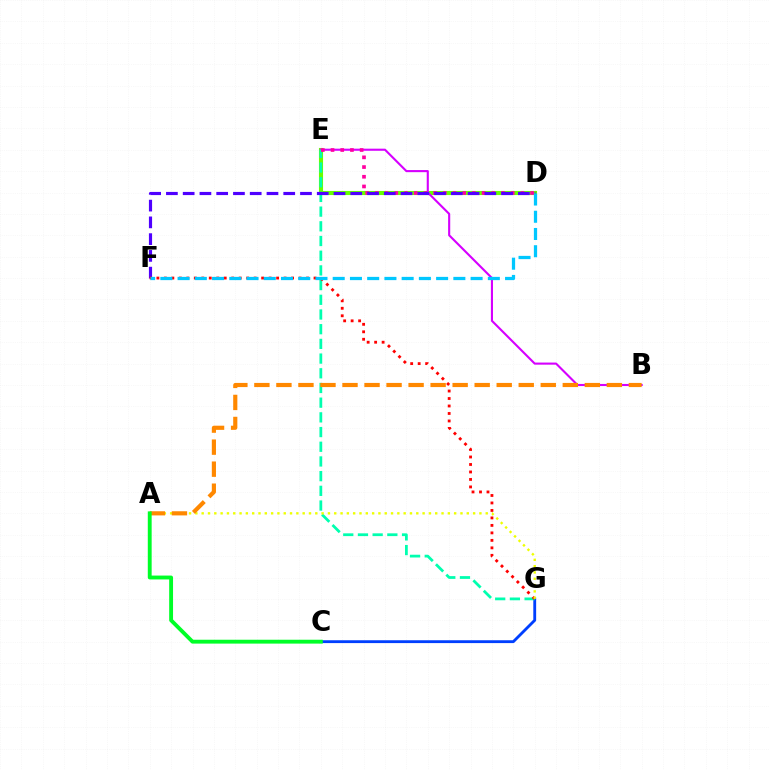{('D', 'E'): [{'color': '#66ff00', 'line_style': 'solid', 'thickness': 2.95}, {'color': '#ff00a0', 'line_style': 'dotted', 'thickness': 2.64}], ('C', 'G'): [{'color': '#003fff', 'line_style': 'solid', 'thickness': 2.05}], ('B', 'E'): [{'color': '#d600ff', 'line_style': 'solid', 'thickness': 1.52}], ('E', 'G'): [{'color': '#00ffaf', 'line_style': 'dashed', 'thickness': 2.0}], ('D', 'F'): [{'color': '#4f00ff', 'line_style': 'dashed', 'thickness': 2.28}, {'color': '#00c7ff', 'line_style': 'dashed', 'thickness': 2.34}], ('F', 'G'): [{'color': '#ff0000', 'line_style': 'dotted', 'thickness': 2.03}], ('A', 'G'): [{'color': '#eeff00', 'line_style': 'dotted', 'thickness': 1.71}], ('A', 'B'): [{'color': '#ff8800', 'line_style': 'dashed', 'thickness': 2.99}], ('A', 'C'): [{'color': '#00ff27', 'line_style': 'solid', 'thickness': 2.78}]}